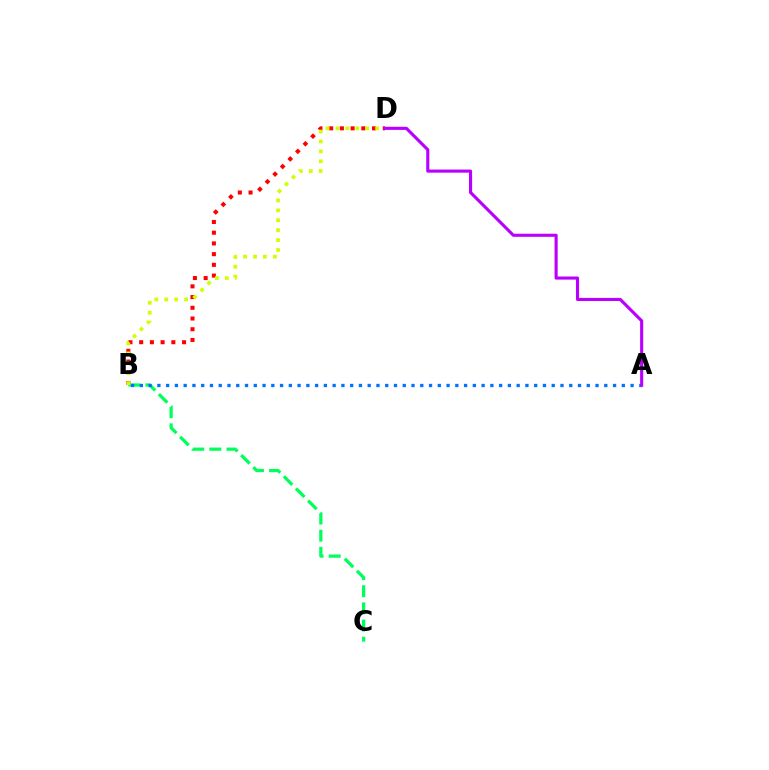{('B', 'D'): [{'color': '#ff0000', 'line_style': 'dotted', 'thickness': 2.91}, {'color': '#d1ff00', 'line_style': 'dotted', 'thickness': 2.69}], ('B', 'C'): [{'color': '#00ff5c', 'line_style': 'dashed', 'thickness': 2.33}], ('A', 'B'): [{'color': '#0074ff', 'line_style': 'dotted', 'thickness': 2.38}], ('A', 'D'): [{'color': '#b900ff', 'line_style': 'solid', 'thickness': 2.24}]}